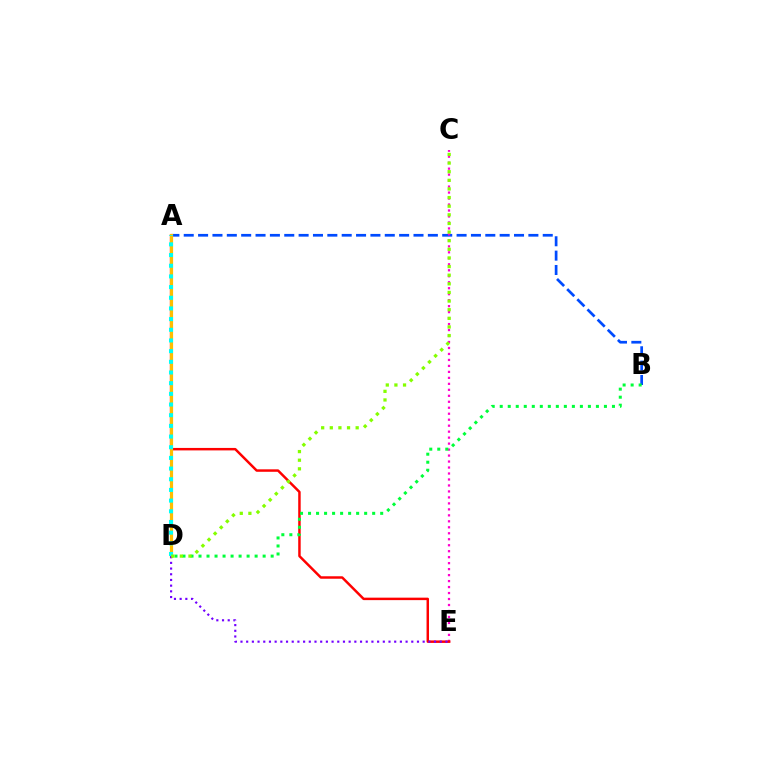{('A', 'B'): [{'color': '#004bff', 'line_style': 'dashed', 'thickness': 1.95}], ('C', 'E'): [{'color': '#ff00cf', 'line_style': 'dotted', 'thickness': 1.62}], ('A', 'E'): [{'color': '#ff0000', 'line_style': 'solid', 'thickness': 1.78}], ('B', 'D'): [{'color': '#00ff39', 'line_style': 'dotted', 'thickness': 2.18}], ('A', 'D'): [{'color': '#ffbd00', 'line_style': 'solid', 'thickness': 2.31}, {'color': '#00fff6', 'line_style': 'dotted', 'thickness': 2.9}], ('D', 'E'): [{'color': '#7200ff', 'line_style': 'dotted', 'thickness': 1.55}], ('C', 'D'): [{'color': '#84ff00', 'line_style': 'dotted', 'thickness': 2.34}]}